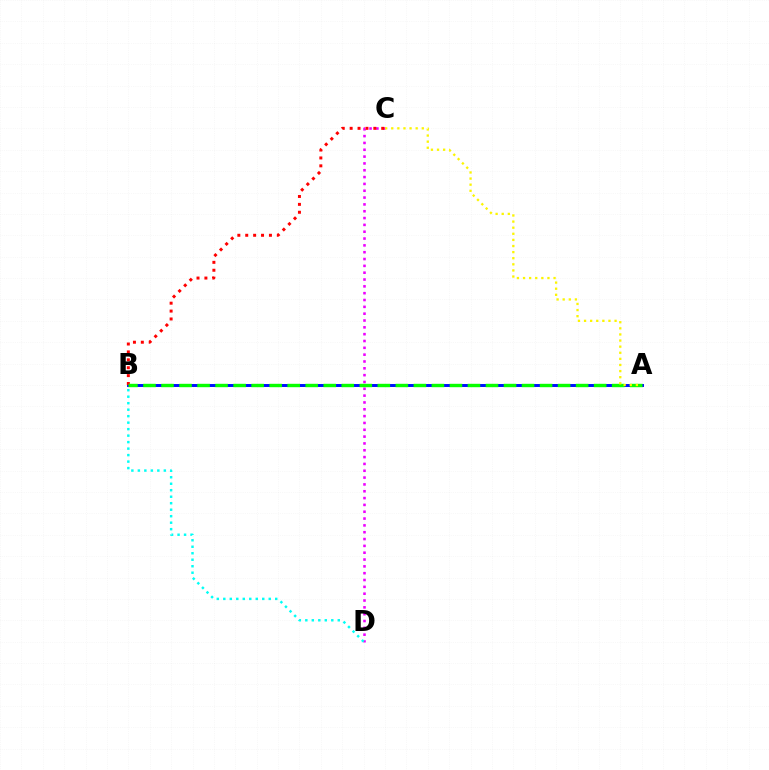{('A', 'B'): [{'color': '#0010ff', 'line_style': 'solid', 'thickness': 2.13}, {'color': '#08ff00', 'line_style': 'dashed', 'thickness': 2.45}], ('C', 'D'): [{'color': '#ee00ff', 'line_style': 'dotted', 'thickness': 1.86}], ('B', 'C'): [{'color': '#ff0000', 'line_style': 'dotted', 'thickness': 2.15}], ('B', 'D'): [{'color': '#00fff6', 'line_style': 'dotted', 'thickness': 1.76}], ('A', 'C'): [{'color': '#fcf500', 'line_style': 'dotted', 'thickness': 1.66}]}